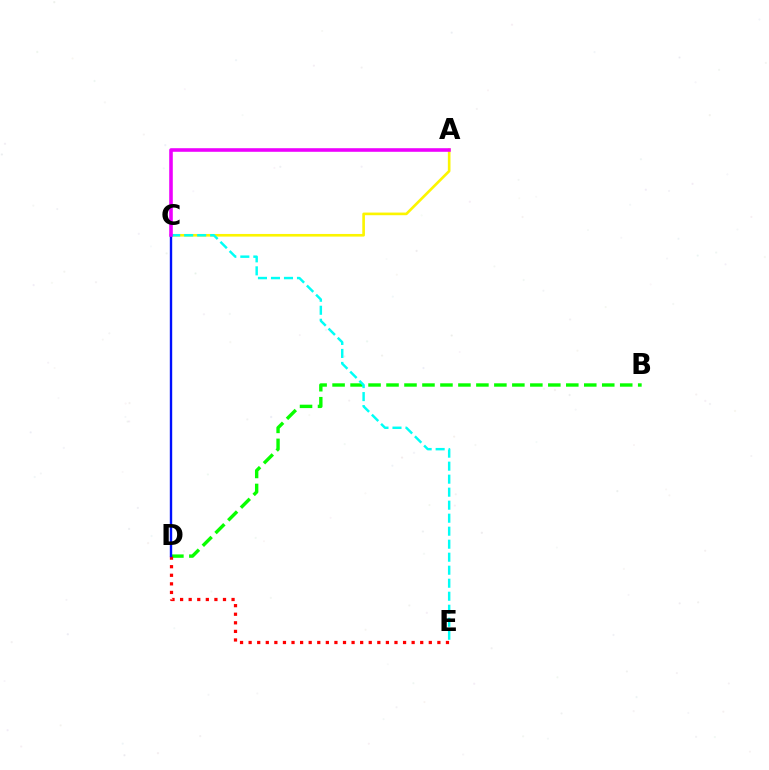{('A', 'C'): [{'color': '#fcf500', 'line_style': 'solid', 'thickness': 1.9}, {'color': '#ee00ff', 'line_style': 'solid', 'thickness': 2.58}], ('B', 'D'): [{'color': '#08ff00', 'line_style': 'dashed', 'thickness': 2.44}], ('D', 'E'): [{'color': '#ff0000', 'line_style': 'dotted', 'thickness': 2.33}], ('C', 'D'): [{'color': '#0010ff', 'line_style': 'solid', 'thickness': 1.72}], ('C', 'E'): [{'color': '#00fff6', 'line_style': 'dashed', 'thickness': 1.77}]}